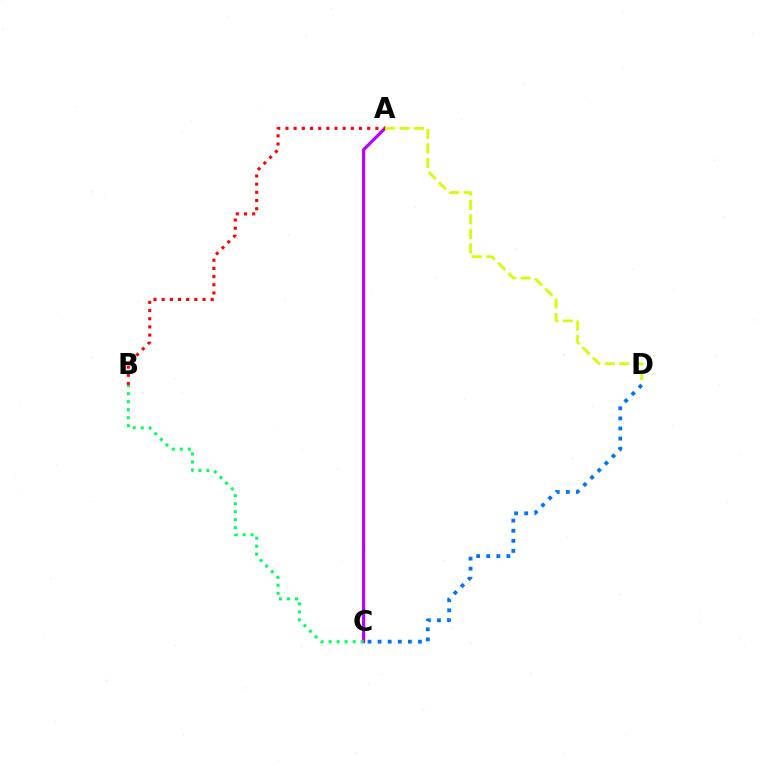{('A', 'C'): [{'color': '#b900ff', 'line_style': 'solid', 'thickness': 2.28}], ('A', 'D'): [{'color': '#d1ff00', 'line_style': 'dashed', 'thickness': 1.96}], ('C', 'D'): [{'color': '#0074ff', 'line_style': 'dotted', 'thickness': 2.74}], ('B', 'C'): [{'color': '#00ff5c', 'line_style': 'dotted', 'thickness': 2.17}], ('A', 'B'): [{'color': '#ff0000', 'line_style': 'dotted', 'thickness': 2.22}]}